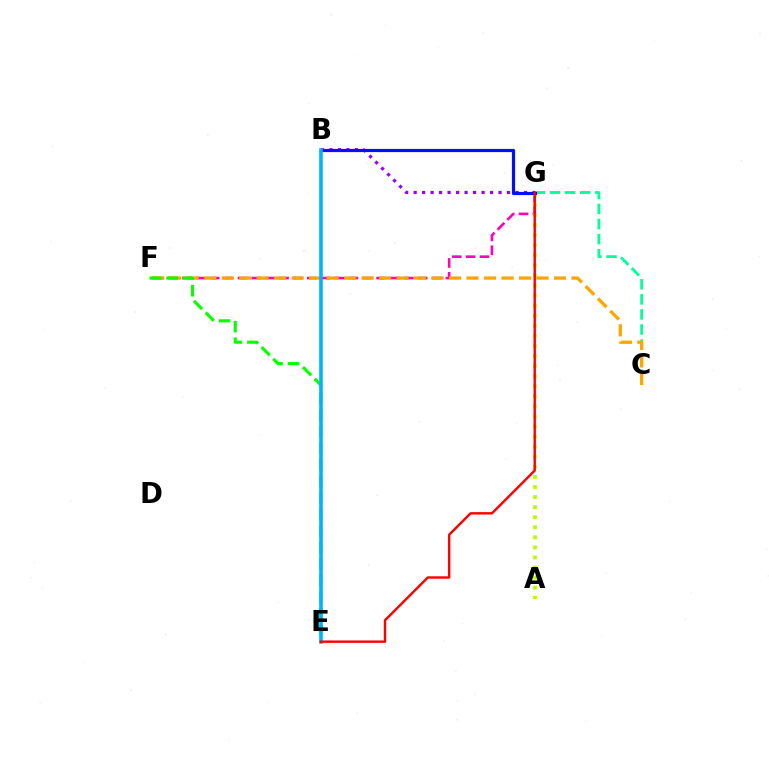{('F', 'G'): [{'color': '#ff00bd', 'line_style': 'dashed', 'thickness': 1.88}], ('C', 'G'): [{'color': '#00ff9d', 'line_style': 'dashed', 'thickness': 2.05}], ('B', 'G'): [{'color': '#9b00ff', 'line_style': 'dotted', 'thickness': 2.31}, {'color': '#0010ff', 'line_style': 'solid', 'thickness': 2.3}], ('C', 'F'): [{'color': '#ffa500', 'line_style': 'dashed', 'thickness': 2.38}], ('A', 'G'): [{'color': '#b3ff00', 'line_style': 'dotted', 'thickness': 2.74}], ('E', 'F'): [{'color': '#08ff00', 'line_style': 'dashed', 'thickness': 2.25}], ('B', 'E'): [{'color': '#00b5ff', 'line_style': 'solid', 'thickness': 2.6}], ('E', 'G'): [{'color': '#ff0000', 'line_style': 'solid', 'thickness': 1.74}]}